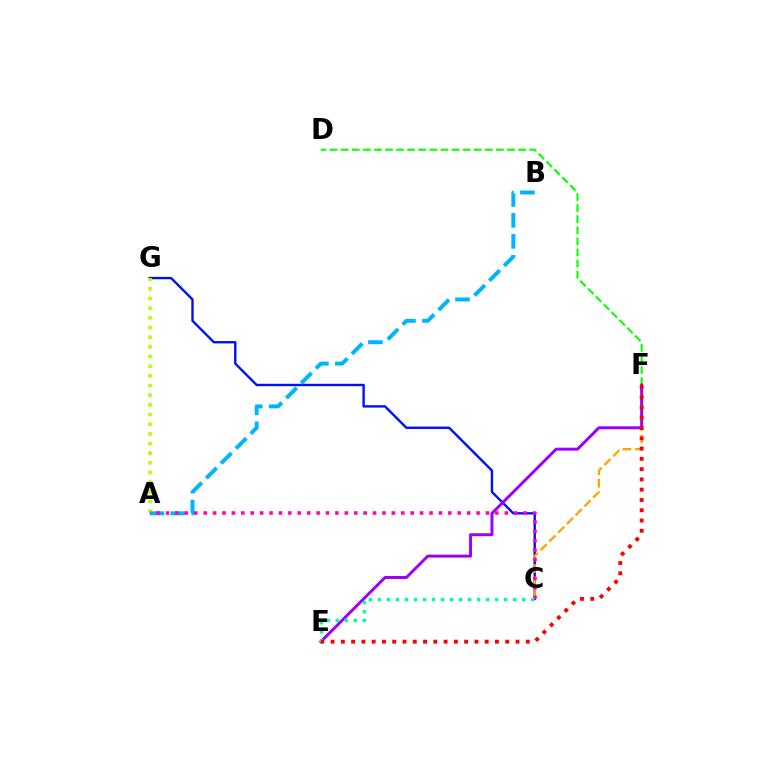{('C', 'G'): [{'color': '#0010ff', 'line_style': 'solid', 'thickness': 1.72}], ('D', 'F'): [{'color': '#08ff00', 'line_style': 'dashed', 'thickness': 1.51}], ('A', 'G'): [{'color': '#b3ff00', 'line_style': 'dotted', 'thickness': 2.63}], ('C', 'F'): [{'color': '#ffa500', 'line_style': 'dashed', 'thickness': 1.69}], ('E', 'F'): [{'color': '#9b00ff', 'line_style': 'solid', 'thickness': 2.14}, {'color': '#ff0000', 'line_style': 'dotted', 'thickness': 2.79}], ('A', 'B'): [{'color': '#00b5ff', 'line_style': 'dashed', 'thickness': 2.85}], ('A', 'C'): [{'color': '#ff00bd', 'line_style': 'dotted', 'thickness': 2.56}], ('C', 'E'): [{'color': '#00ff9d', 'line_style': 'dotted', 'thickness': 2.45}]}